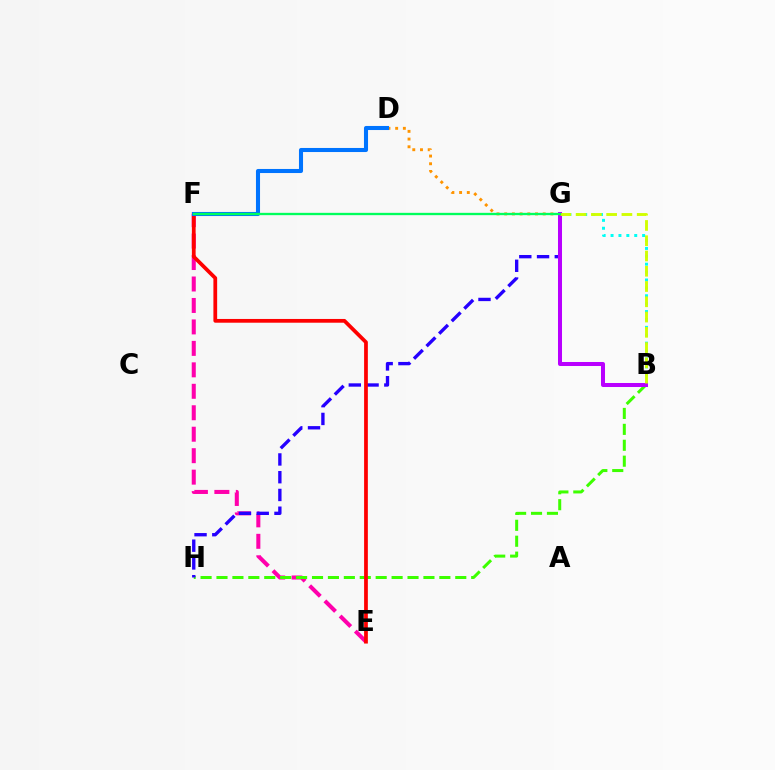{('B', 'G'): [{'color': '#00fff6', 'line_style': 'dotted', 'thickness': 2.14}, {'color': '#b900ff', 'line_style': 'solid', 'thickness': 2.89}, {'color': '#d1ff00', 'line_style': 'dashed', 'thickness': 2.07}], ('D', 'G'): [{'color': '#ff9400', 'line_style': 'dotted', 'thickness': 2.09}], ('E', 'F'): [{'color': '#ff00ac', 'line_style': 'dashed', 'thickness': 2.92}, {'color': '#ff0000', 'line_style': 'solid', 'thickness': 2.7}], ('B', 'H'): [{'color': '#3dff00', 'line_style': 'dashed', 'thickness': 2.16}], ('G', 'H'): [{'color': '#2500ff', 'line_style': 'dashed', 'thickness': 2.41}], ('D', 'F'): [{'color': '#0074ff', 'line_style': 'solid', 'thickness': 2.93}], ('F', 'G'): [{'color': '#00ff5c', 'line_style': 'solid', 'thickness': 1.68}]}